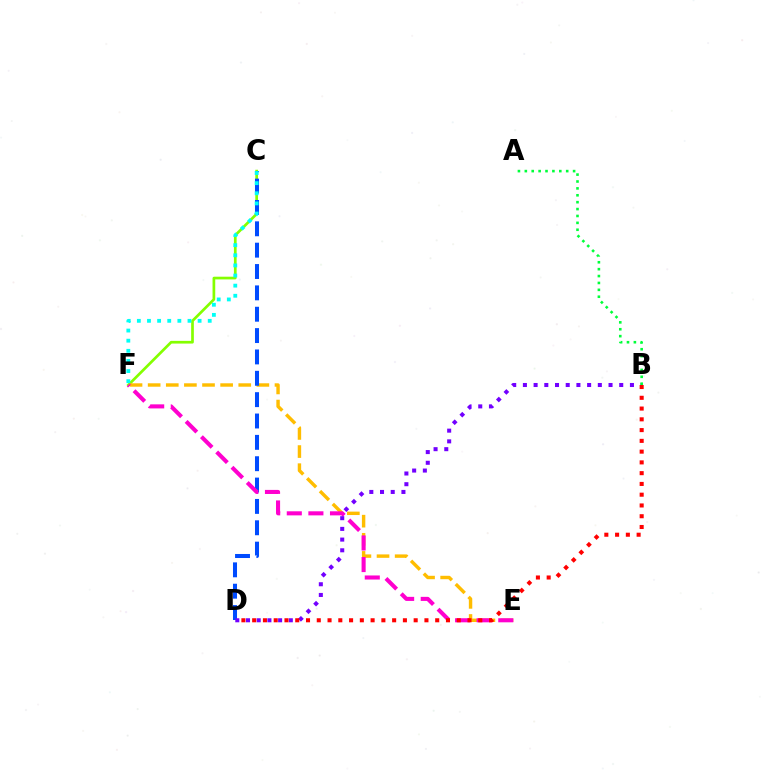{('C', 'F'): [{'color': '#84ff00', 'line_style': 'solid', 'thickness': 1.95}, {'color': '#00fff6', 'line_style': 'dotted', 'thickness': 2.75}], ('E', 'F'): [{'color': '#ffbd00', 'line_style': 'dashed', 'thickness': 2.46}, {'color': '#ff00cf', 'line_style': 'dashed', 'thickness': 2.93}], ('C', 'D'): [{'color': '#004bff', 'line_style': 'dashed', 'thickness': 2.9}], ('B', 'D'): [{'color': '#7200ff', 'line_style': 'dotted', 'thickness': 2.91}, {'color': '#ff0000', 'line_style': 'dotted', 'thickness': 2.93}], ('A', 'B'): [{'color': '#00ff39', 'line_style': 'dotted', 'thickness': 1.87}]}